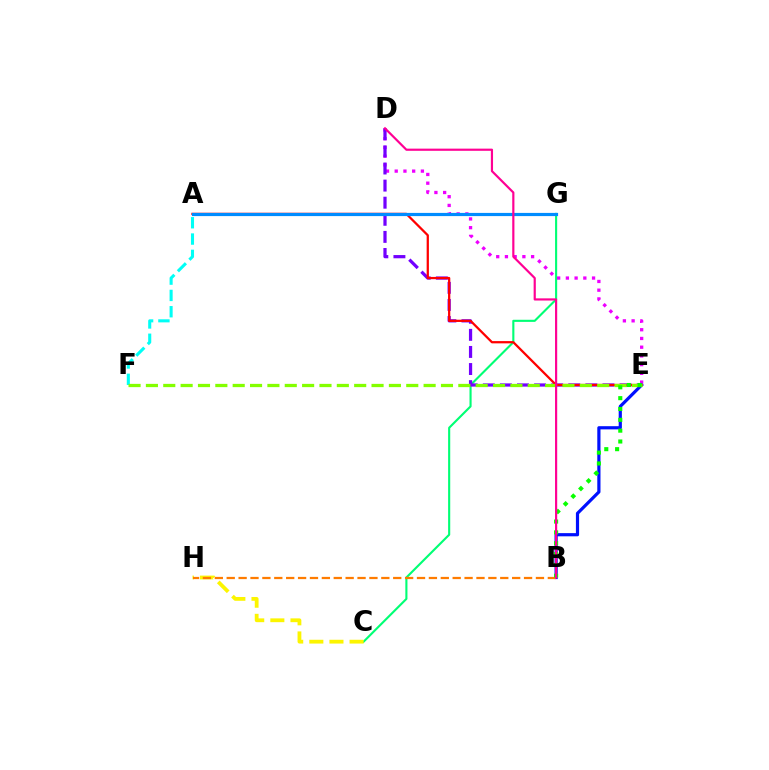{('C', 'G'): [{'color': '#00ff74', 'line_style': 'solid', 'thickness': 1.52}], ('D', 'E'): [{'color': '#ee00ff', 'line_style': 'dotted', 'thickness': 2.37}, {'color': '#7200ff', 'line_style': 'dashed', 'thickness': 2.32}], ('B', 'E'): [{'color': '#0010ff', 'line_style': 'solid', 'thickness': 2.3}, {'color': '#08ff00', 'line_style': 'dotted', 'thickness': 2.94}], ('A', 'F'): [{'color': '#00fff6', 'line_style': 'dashed', 'thickness': 2.22}], ('A', 'E'): [{'color': '#ff0000', 'line_style': 'solid', 'thickness': 1.63}], ('A', 'G'): [{'color': '#008cff', 'line_style': 'solid', 'thickness': 2.29}], ('E', 'F'): [{'color': '#84ff00', 'line_style': 'dashed', 'thickness': 2.36}], ('C', 'H'): [{'color': '#fcf500', 'line_style': 'dashed', 'thickness': 2.73}], ('B', 'H'): [{'color': '#ff7c00', 'line_style': 'dashed', 'thickness': 1.62}], ('B', 'D'): [{'color': '#ff0094', 'line_style': 'solid', 'thickness': 1.57}]}